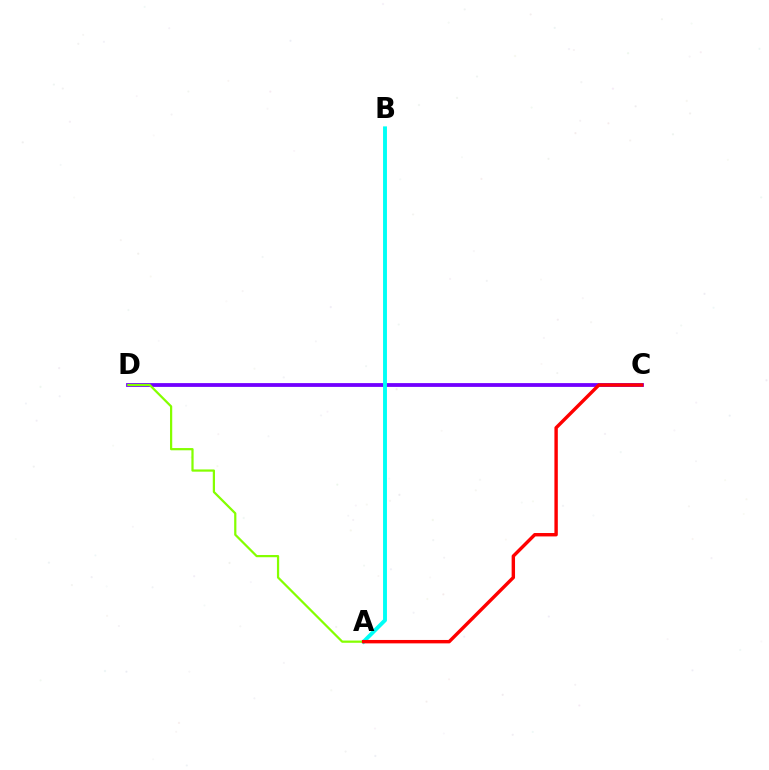{('C', 'D'): [{'color': '#7200ff', 'line_style': 'solid', 'thickness': 2.73}], ('A', 'B'): [{'color': '#00fff6', 'line_style': 'solid', 'thickness': 2.8}], ('A', 'D'): [{'color': '#84ff00', 'line_style': 'solid', 'thickness': 1.61}], ('A', 'C'): [{'color': '#ff0000', 'line_style': 'solid', 'thickness': 2.45}]}